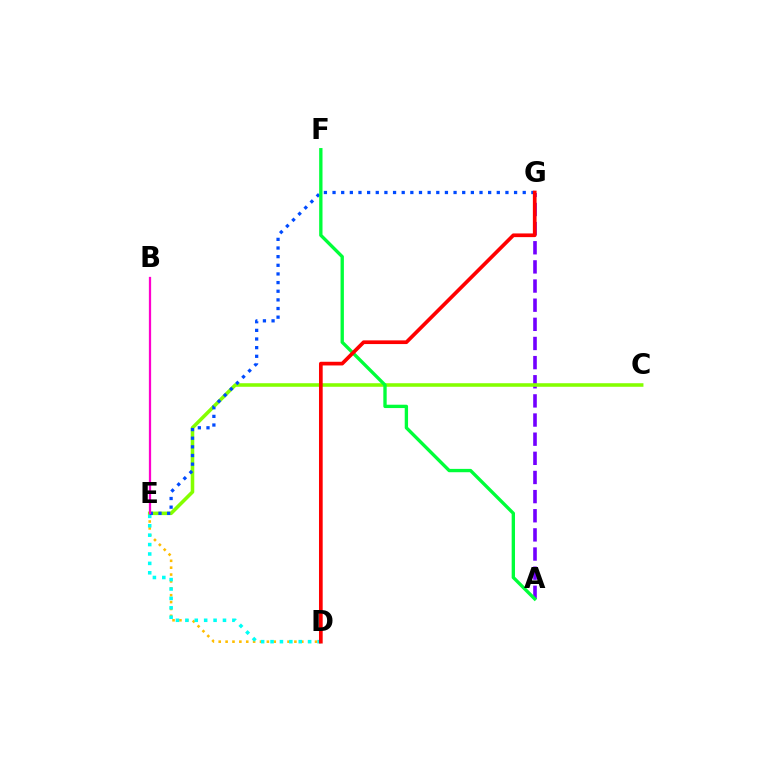{('D', 'E'): [{'color': '#ffbd00', 'line_style': 'dotted', 'thickness': 1.87}, {'color': '#00fff6', 'line_style': 'dotted', 'thickness': 2.55}], ('A', 'G'): [{'color': '#7200ff', 'line_style': 'dashed', 'thickness': 2.6}], ('C', 'E'): [{'color': '#84ff00', 'line_style': 'solid', 'thickness': 2.56}], ('E', 'G'): [{'color': '#004bff', 'line_style': 'dotted', 'thickness': 2.35}], ('A', 'F'): [{'color': '#00ff39', 'line_style': 'solid', 'thickness': 2.41}], ('D', 'G'): [{'color': '#ff0000', 'line_style': 'solid', 'thickness': 2.66}], ('B', 'E'): [{'color': '#ff00cf', 'line_style': 'solid', 'thickness': 1.63}]}